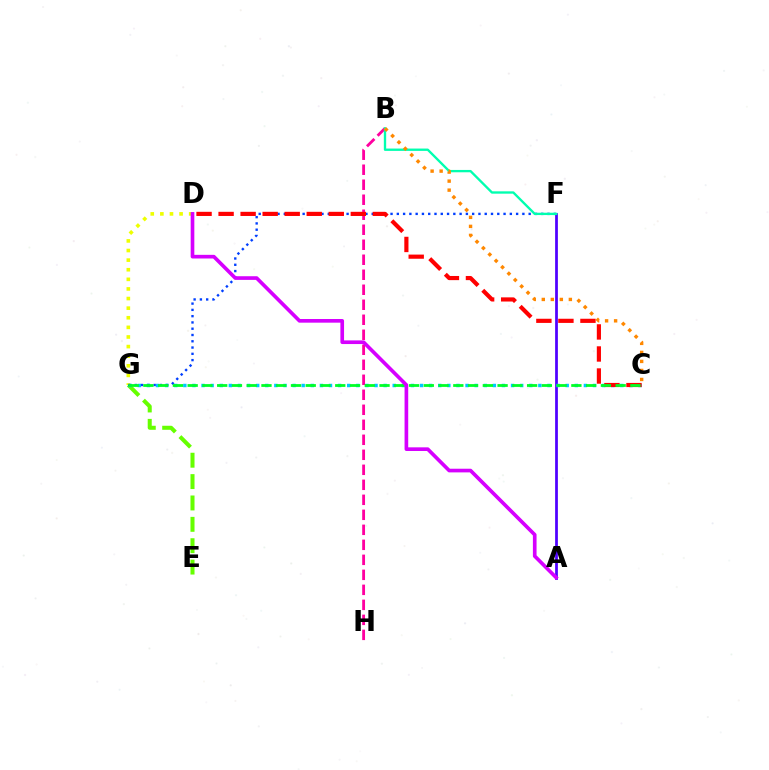{('E', 'G'): [{'color': '#66ff00', 'line_style': 'dashed', 'thickness': 2.9}], ('A', 'F'): [{'color': '#4f00ff', 'line_style': 'solid', 'thickness': 1.98}], ('C', 'G'): [{'color': '#00c7ff', 'line_style': 'dotted', 'thickness': 2.47}, {'color': '#00ff27', 'line_style': 'dashed', 'thickness': 2.0}], ('D', 'G'): [{'color': '#eeff00', 'line_style': 'dotted', 'thickness': 2.61}], ('B', 'H'): [{'color': '#ff00a0', 'line_style': 'dashed', 'thickness': 2.04}], ('F', 'G'): [{'color': '#003fff', 'line_style': 'dotted', 'thickness': 1.71}], ('C', 'D'): [{'color': '#ff0000', 'line_style': 'dashed', 'thickness': 2.99}], ('B', 'F'): [{'color': '#00ffaf', 'line_style': 'solid', 'thickness': 1.69}], ('A', 'D'): [{'color': '#d600ff', 'line_style': 'solid', 'thickness': 2.63}], ('B', 'C'): [{'color': '#ff8800', 'line_style': 'dotted', 'thickness': 2.45}]}